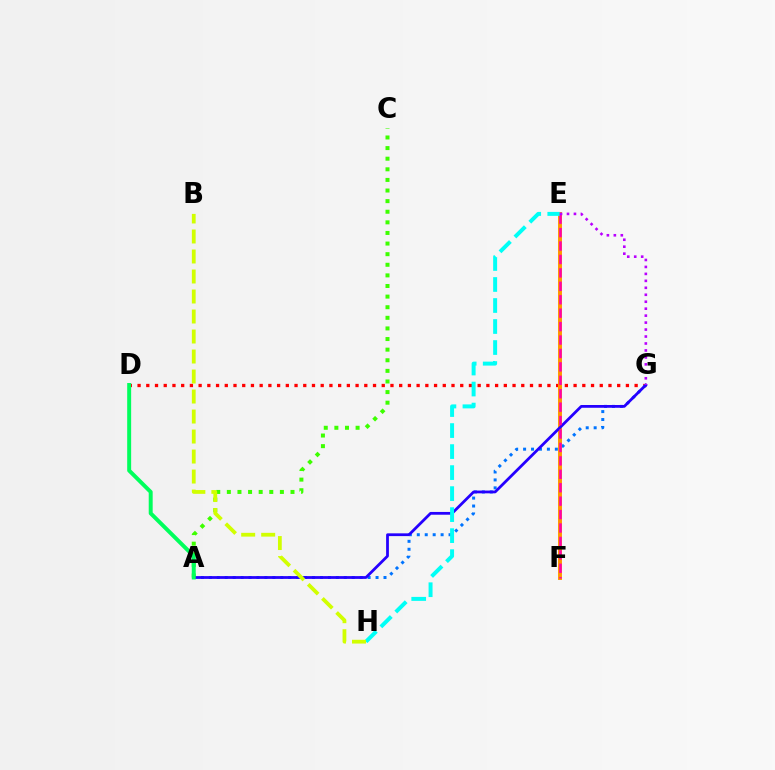{('D', 'G'): [{'color': '#ff0000', 'line_style': 'dotted', 'thickness': 2.37}], ('A', 'G'): [{'color': '#0074ff', 'line_style': 'dotted', 'thickness': 2.16}, {'color': '#2500ff', 'line_style': 'solid', 'thickness': 2.0}], ('E', 'F'): [{'color': '#ff9400', 'line_style': 'solid', 'thickness': 2.83}, {'color': '#ff00ac', 'line_style': 'dashed', 'thickness': 1.82}], ('A', 'C'): [{'color': '#3dff00', 'line_style': 'dotted', 'thickness': 2.88}], ('E', 'H'): [{'color': '#00fff6', 'line_style': 'dashed', 'thickness': 2.85}], ('B', 'H'): [{'color': '#d1ff00', 'line_style': 'dashed', 'thickness': 2.72}], ('A', 'D'): [{'color': '#00ff5c', 'line_style': 'solid', 'thickness': 2.85}], ('E', 'G'): [{'color': '#b900ff', 'line_style': 'dotted', 'thickness': 1.89}]}